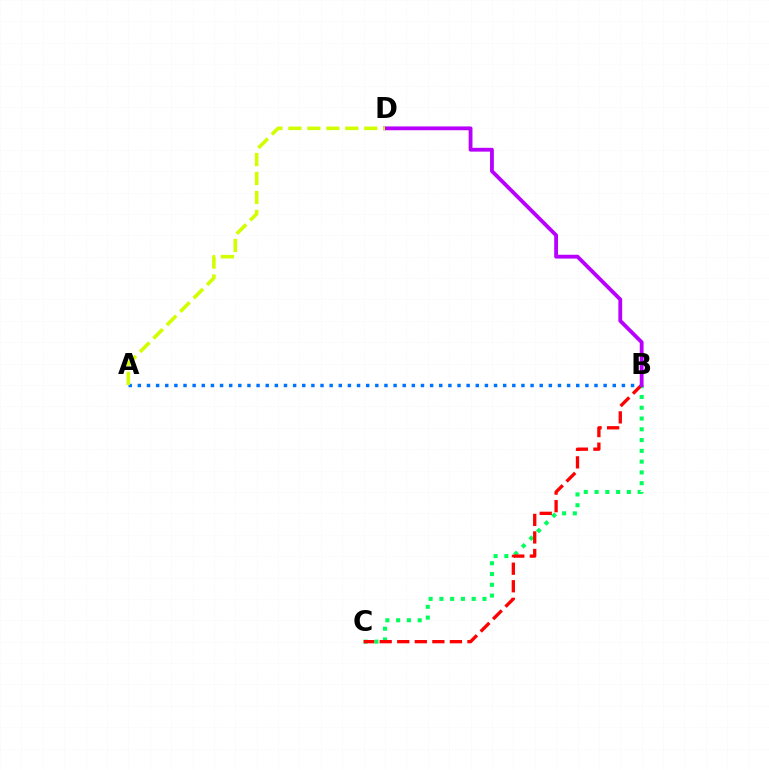{('B', 'C'): [{'color': '#00ff5c', 'line_style': 'dotted', 'thickness': 2.93}, {'color': '#ff0000', 'line_style': 'dashed', 'thickness': 2.38}], ('A', 'B'): [{'color': '#0074ff', 'line_style': 'dotted', 'thickness': 2.48}], ('B', 'D'): [{'color': '#b900ff', 'line_style': 'solid', 'thickness': 2.75}], ('A', 'D'): [{'color': '#d1ff00', 'line_style': 'dashed', 'thickness': 2.58}]}